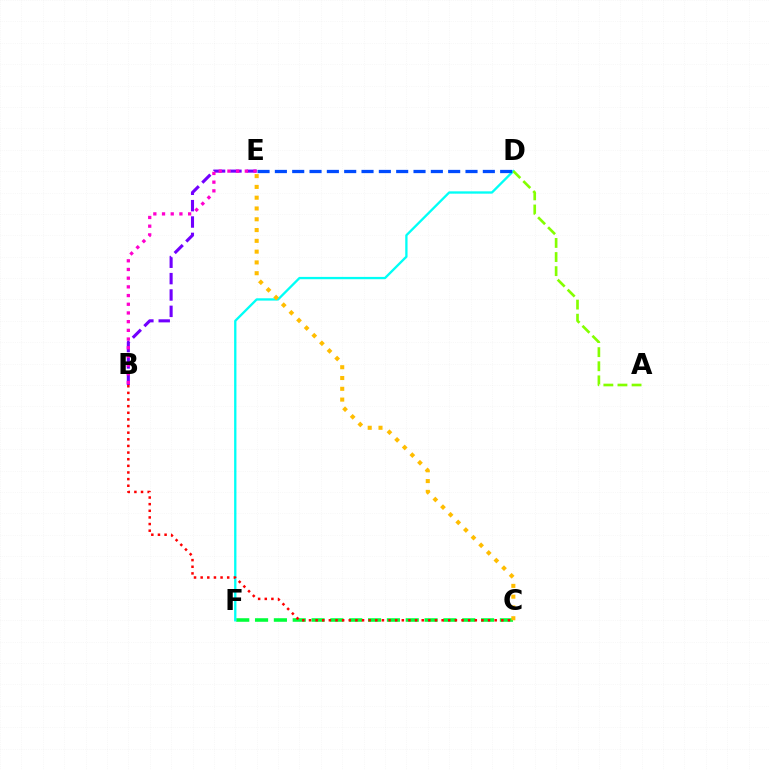{('C', 'F'): [{'color': '#00ff39', 'line_style': 'dashed', 'thickness': 2.56}], ('B', 'E'): [{'color': '#7200ff', 'line_style': 'dashed', 'thickness': 2.22}, {'color': '#ff00cf', 'line_style': 'dotted', 'thickness': 2.36}], ('D', 'F'): [{'color': '#00fff6', 'line_style': 'solid', 'thickness': 1.67}], ('A', 'D'): [{'color': '#84ff00', 'line_style': 'dashed', 'thickness': 1.92}], ('B', 'C'): [{'color': '#ff0000', 'line_style': 'dotted', 'thickness': 1.8}], ('D', 'E'): [{'color': '#004bff', 'line_style': 'dashed', 'thickness': 2.35}], ('C', 'E'): [{'color': '#ffbd00', 'line_style': 'dotted', 'thickness': 2.93}]}